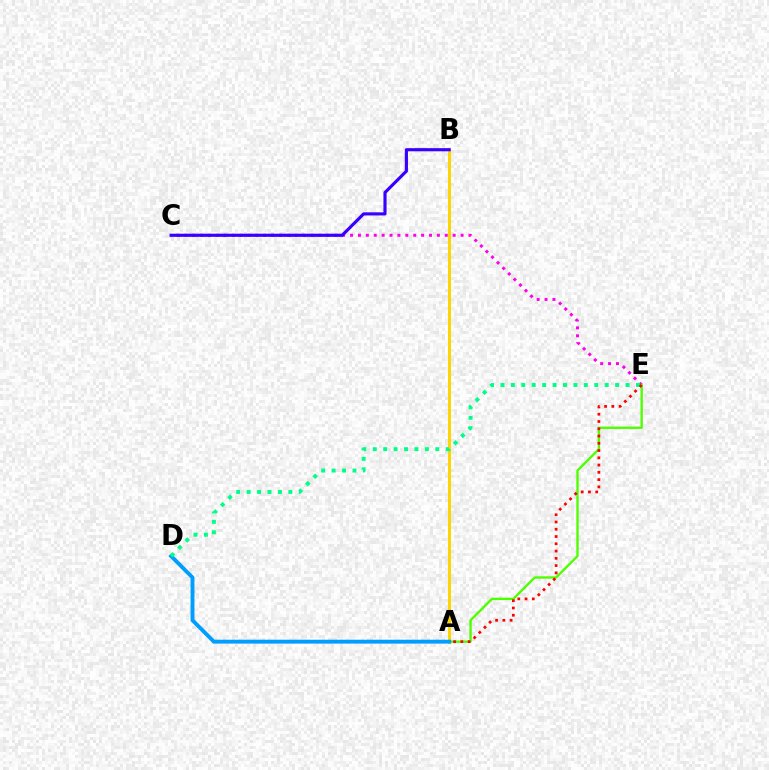{('C', 'E'): [{'color': '#ff00ed', 'line_style': 'dotted', 'thickness': 2.15}], ('A', 'E'): [{'color': '#4fff00', 'line_style': 'solid', 'thickness': 1.71}, {'color': '#ff0000', 'line_style': 'dotted', 'thickness': 1.97}], ('A', 'B'): [{'color': '#ffd500', 'line_style': 'solid', 'thickness': 2.13}], ('A', 'D'): [{'color': '#009eff', 'line_style': 'solid', 'thickness': 2.8}], ('D', 'E'): [{'color': '#00ff86', 'line_style': 'dotted', 'thickness': 2.83}], ('B', 'C'): [{'color': '#3700ff', 'line_style': 'solid', 'thickness': 2.26}]}